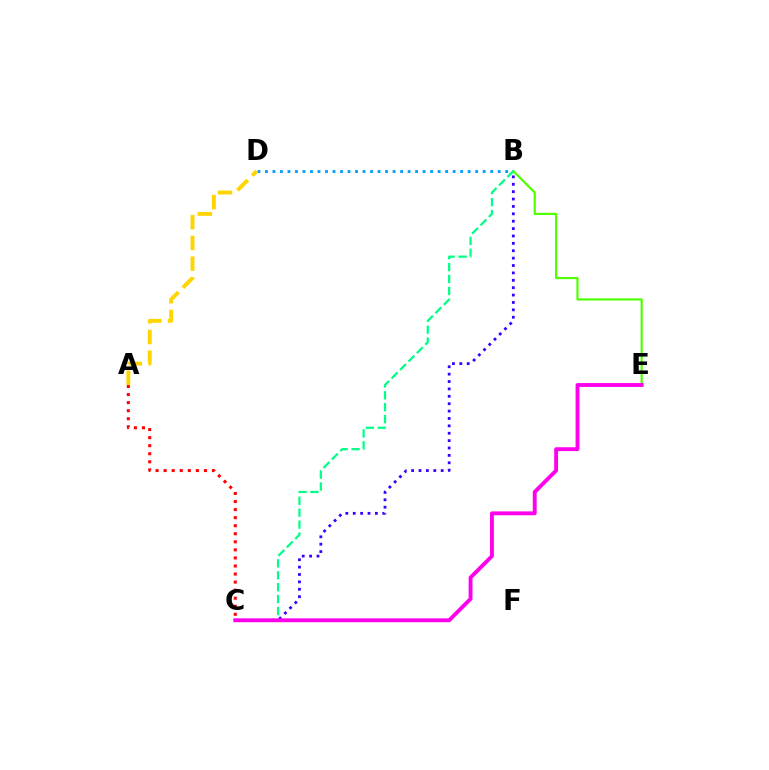{('B', 'D'): [{'color': '#009eff', 'line_style': 'dotted', 'thickness': 2.04}], ('B', 'E'): [{'color': '#4fff00', 'line_style': 'solid', 'thickness': 1.57}], ('B', 'C'): [{'color': '#00ff86', 'line_style': 'dashed', 'thickness': 1.62}, {'color': '#3700ff', 'line_style': 'dotted', 'thickness': 2.01}], ('A', 'D'): [{'color': '#ffd500', 'line_style': 'dashed', 'thickness': 2.82}], ('C', 'E'): [{'color': '#ff00ed', 'line_style': 'solid', 'thickness': 2.78}], ('A', 'C'): [{'color': '#ff0000', 'line_style': 'dotted', 'thickness': 2.19}]}